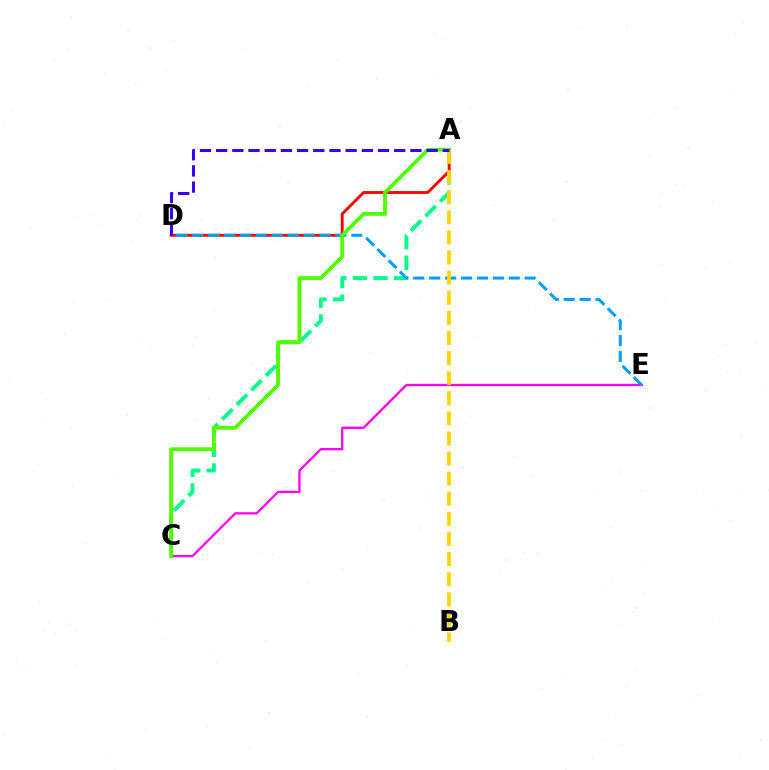{('A', 'C'): [{'color': '#00ff86', 'line_style': 'dashed', 'thickness': 2.8}, {'color': '#4fff00', 'line_style': 'solid', 'thickness': 2.72}], ('C', 'E'): [{'color': '#ff00ed', 'line_style': 'solid', 'thickness': 1.65}], ('A', 'D'): [{'color': '#ff0000', 'line_style': 'solid', 'thickness': 2.06}, {'color': '#3700ff', 'line_style': 'dashed', 'thickness': 2.2}], ('D', 'E'): [{'color': '#009eff', 'line_style': 'dashed', 'thickness': 2.16}], ('A', 'B'): [{'color': '#ffd500', 'line_style': 'dashed', 'thickness': 2.73}]}